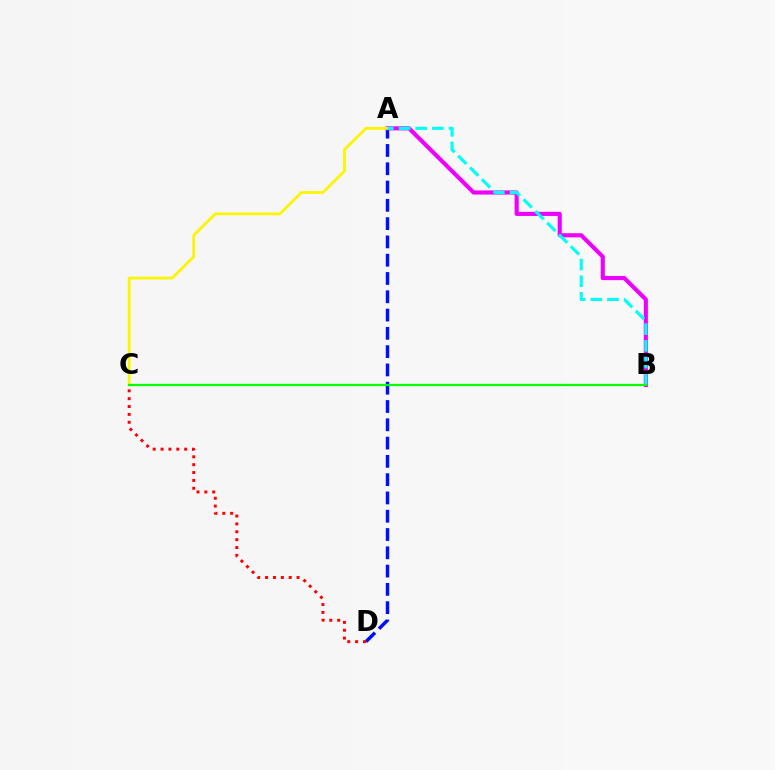{('A', 'D'): [{'color': '#0010ff', 'line_style': 'dashed', 'thickness': 2.48}], ('A', 'B'): [{'color': '#ee00ff', 'line_style': 'solid', 'thickness': 2.97}, {'color': '#00fff6', 'line_style': 'dashed', 'thickness': 2.26}], ('C', 'D'): [{'color': '#ff0000', 'line_style': 'dotted', 'thickness': 2.14}], ('A', 'C'): [{'color': '#fcf500', 'line_style': 'solid', 'thickness': 2.01}], ('B', 'C'): [{'color': '#08ff00', 'line_style': 'solid', 'thickness': 1.61}]}